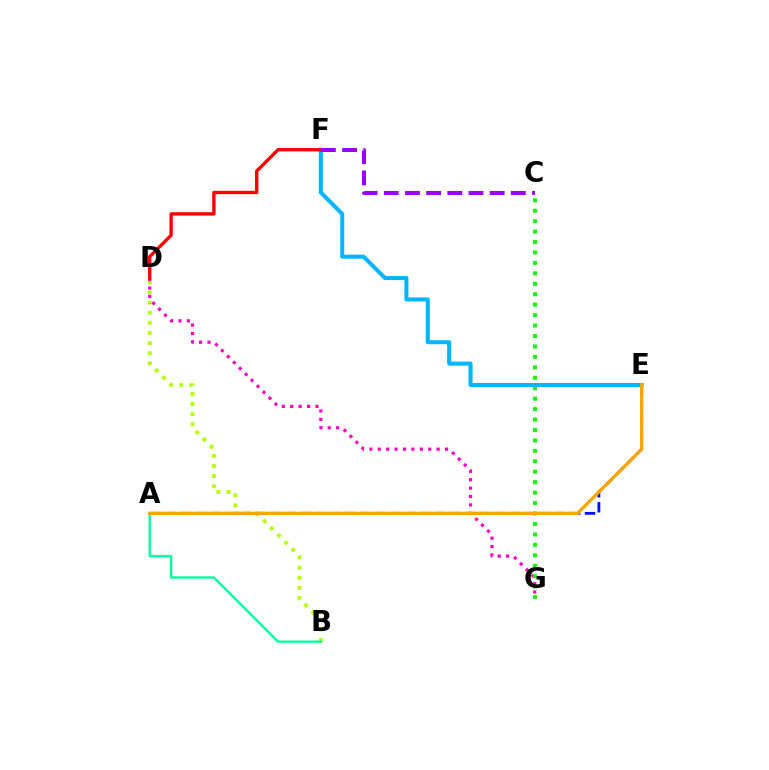{('B', 'D'): [{'color': '#b3ff00', 'line_style': 'dotted', 'thickness': 2.75}], ('D', 'G'): [{'color': '#ff00bd', 'line_style': 'dotted', 'thickness': 2.28}], ('A', 'E'): [{'color': '#0010ff', 'line_style': 'dashed', 'thickness': 2.03}, {'color': '#ffa500', 'line_style': 'solid', 'thickness': 2.37}], ('C', 'G'): [{'color': '#08ff00', 'line_style': 'dotted', 'thickness': 2.84}], ('A', 'B'): [{'color': '#00ff9d', 'line_style': 'solid', 'thickness': 1.7}], ('E', 'F'): [{'color': '#00b5ff', 'line_style': 'solid', 'thickness': 2.9}], ('D', 'F'): [{'color': '#ff0000', 'line_style': 'solid', 'thickness': 2.41}], ('C', 'F'): [{'color': '#9b00ff', 'line_style': 'dashed', 'thickness': 2.88}]}